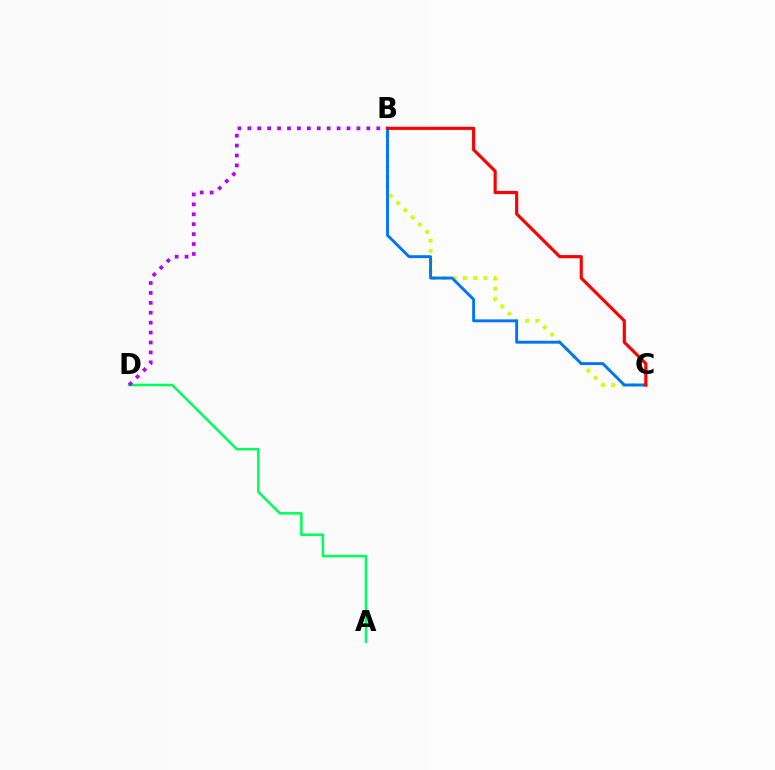{('A', 'D'): [{'color': '#00ff5c', 'line_style': 'solid', 'thickness': 1.81}], ('B', 'D'): [{'color': '#b900ff', 'line_style': 'dotted', 'thickness': 2.69}], ('B', 'C'): [{'color': '#d1ff00', 'line_style': 'dotted', 'thickness': 2.78}, {'color': '#0074ff', 'line_style': 'solid', 'thickness': 2.09}, {'color': '#ff0000', 'line_style': 'solid', 'thickness': 2.27}]}